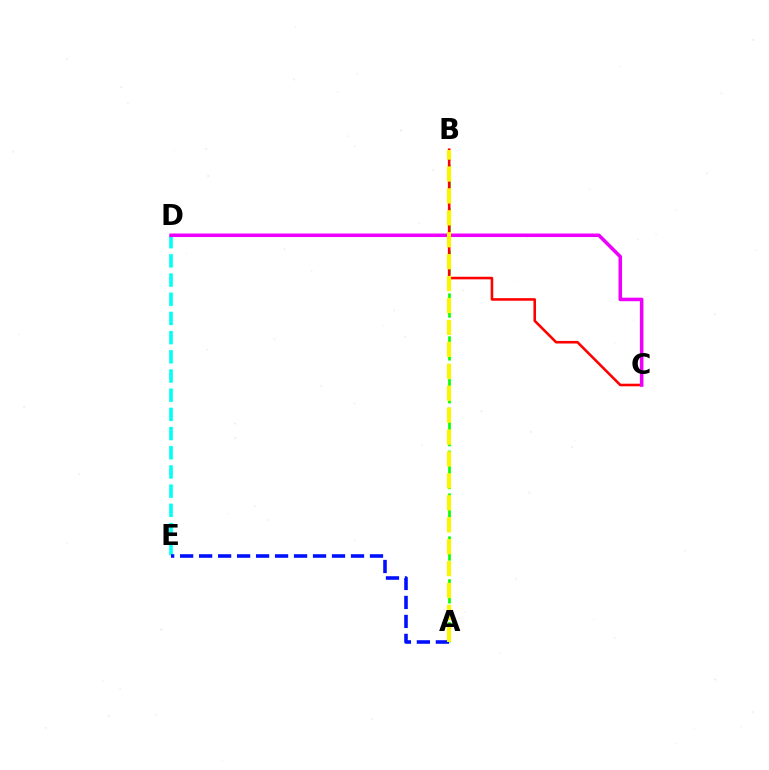{('A', 'B'): [{'color': '#08ff00', 'line_style': 'dashed', 'thickness': 1.94}, {'color': '#fcf500', 'line_style': 'dashed', 'thickness': 2.98}], ('D', 'E'): [{'color': '#00fff6', 'line_style': 'dashed', 'thickness': 2.61}], ('B', 'C'): [{'color': '#ff0000', 'line_style': 'solid', 'thickness': 1.86}], ('C', 'D'): [{'color': '#ee00ff', 'line_style': 'solid', 'thickness': 2.56}], ('A', 'E'): [{'color': '#0010ff', 'line_style': 'dashed', 'thickness': 2.58}]}